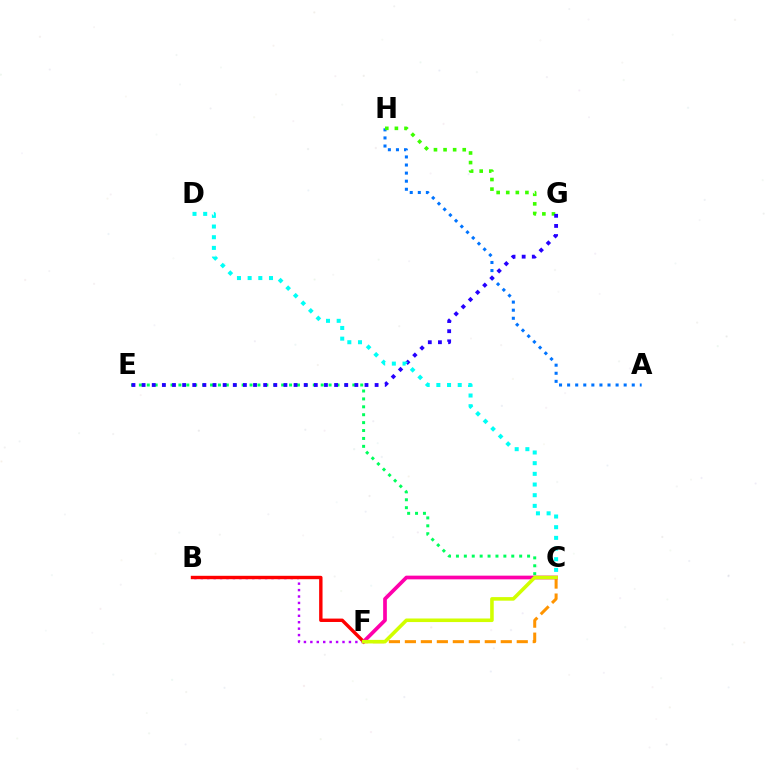{('C', 'E'): [{'color': '#00ff5c', 'line_style': 'dotted', 'thickness': 2.15}], ('A', 'H'): [{'color': '#0074ff', 'line_style': 'dotted', 'thickness': 2.2}], ('B', 'F'): [{'color': '#b900ff', 'line_style': 'dotted', 'thickness': 1.75}, {'color': '#ff0000', 'line_style': 'solid', 'thickness': 2.45}], ('C', 'F'): [{'color': '#ff9400', 'line_style': 'dashed', 'thickness': 2.17}, {'color': '#ff00ac', 'line_style': 'solid', 'thickness': 2.67}, {'color': '#d1ff00', 'line_style': 'solid', 'thickness': 2.57}], ('G', 'H'): [{'color': '#3dff00', 'line_style': 'dotted', 'thickness': 2.6}], ('E', 'G'): [{'color': '#2500ff', 'line_style': 'dotted', 'thickness': 2.75}], ('C', 'D'): [{'color': '#00fff6', 'line_style': 'dotted', 'thickness': 2.9}]}